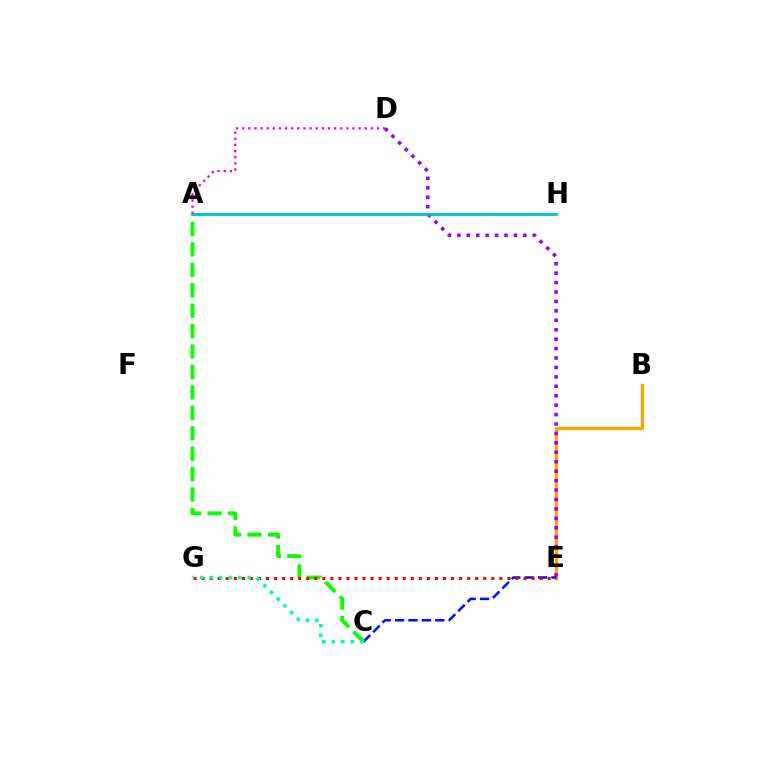{('B', 'E'): [{'color': '#ffa500', 'line_style': 'solid', 'thickness': 2.4}], ('A', 'H'): [{'color': '#b3ff00', 'line_style': 'solid', 'thickness': 2.47}, {'color': '#00b5ff', 'line_style': 'solid', 'thickness': 1.9}], ('D', 'E'): [{'color': '#9b00ff', 'line_style': 'dotted', 'thickness': 2.56}], ('C', 'E'): [{'color': '#0010ff', 'line_style': 'dashed', 'thickness': 1.82}], ('A', 'C'): [{'color': '#08ff00', 'line_style': 'dashed', 'thickness': 2.78}], ('E', 'G'): [{'color': '#ff0000', 'line_style': 'dotted', 'thickness': 2.19}], ('C', 'G'): [{'color': '#00ff9d', 'line_style': 'dotted', 'thickness': 2.58}], ('A', 'D'): [{'color': '#ff00bd', 'line_style': 'dotted', 'thickness': 1.66}]}